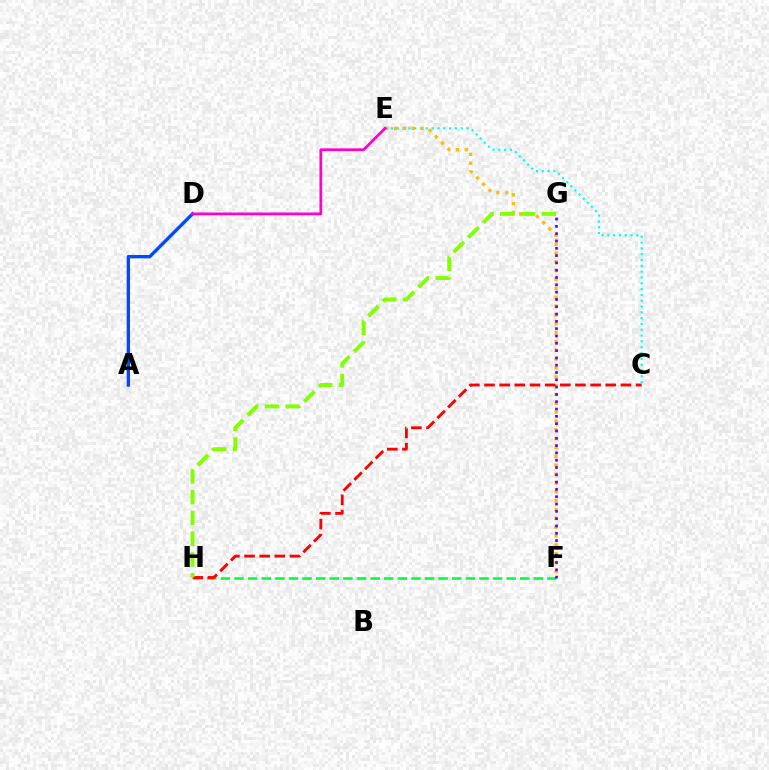{('C', 'E'): [{'color': '#00fff6', 'line_style': 'dotted', 'thickness': 1.58}], ('E', 'F'): [{'color': '#ffbd00', 'line_style': 'dotted', 'thickness': 2.4}], ('A', 'D'): [{'color': '#004bff', 'line_style': 'solid', 'thickness': 2.43}], ('F', 'H'): [{'color': '#00ff39', 'line_style': 'dashed', 'thickness': 1.85}], ('C', 'H'): [{'color': '#ff0000', 'line_style': 'dashed', 'thickness': 2.06}], ('F', 'G'): [{'color': '#7200ff', 'line_style': 'dotted', 'thickness': 1.99}], ('G', 'H'): [{'color': '#84ff00', 'line_style': 'dashed', 'thickness': 2.82}], ('D', 'E'): [{'color': '#ff00cf', 'line_style': 'solid', 'thickness': 1.97}]}